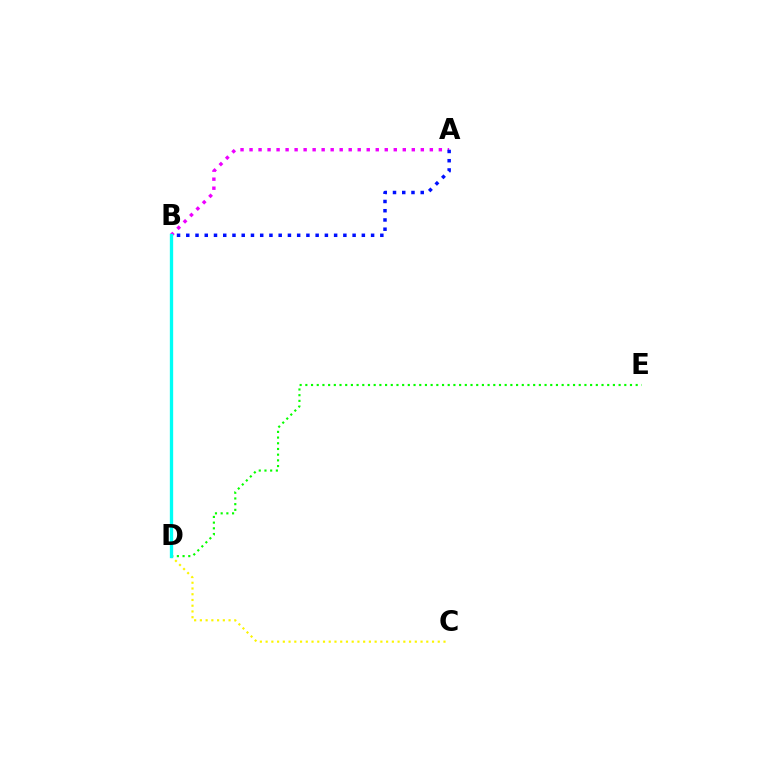{('C', 'D'): [{'color': '#fcf500', 'line_style': 'dotted', 'thickness': 1.56}], ('A', 'B'): [{'color': '#ee00ff', 'line_style': 'dotted', 'thickness': 2.45}, {'color': '#0010ff', 'line_style': 'dotted', 'thickness': 2.51}], ('D', 'E'): [{'color': '#08ff00', 'line_style': 'dotted', 'thickness': 1.55}], ('B', 'D'): [{'color': '#ff0000', 'line_style': 'dotted', 'thickness': 2.03}, {'color': '#00fff6', 'line_style': 'solid', 'thickness': 2.39}]}